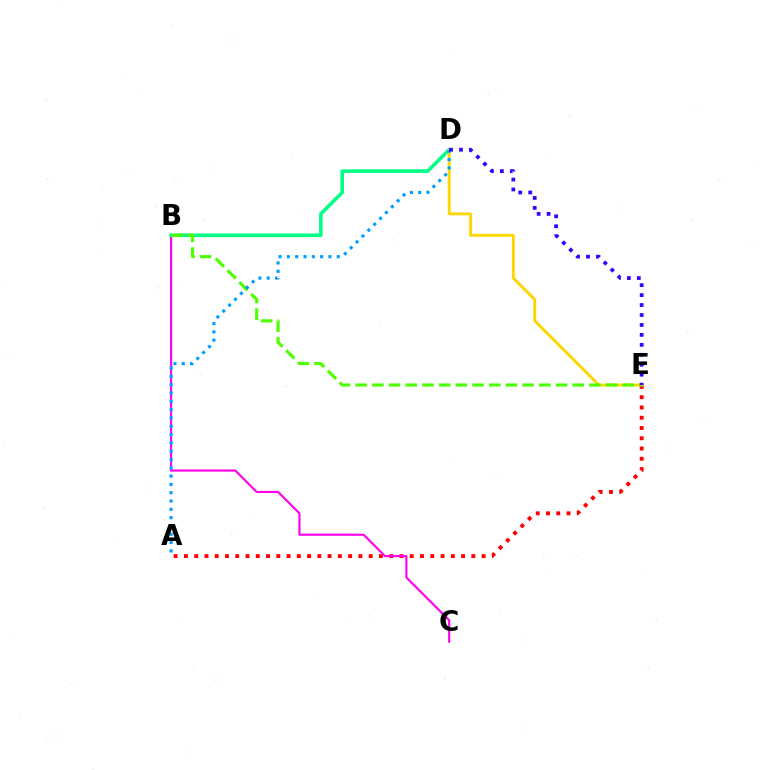{('A', 'E'): [{'color': '#ff0000', 'line_style': 'dotted', 'thickness': 2.79}], ('B', 'C'): [{'color': '#ff00ed', 'line_style': 'solid', 'thickness': 1.53}], ('B', 'D'): [{'color': '#00ff86', 'line_style': 'solid', 'thickness': 2.59}], ('D', 'E'): [{'color': '#ffd500', 'line_style': 'solid', 'thickness': 2.06}, {'color': '#3700ff', 'line_style': 'dotted', 'thickness': 2.7}], ('B', 'E'): [{'color': '#4fff00', 'line_style': 'dashed', 'thickness': 2.27}], ('A', 'D'): [{'color': '#009eff', 'line_style': 'dotted', 'thickness': 2.26}]}